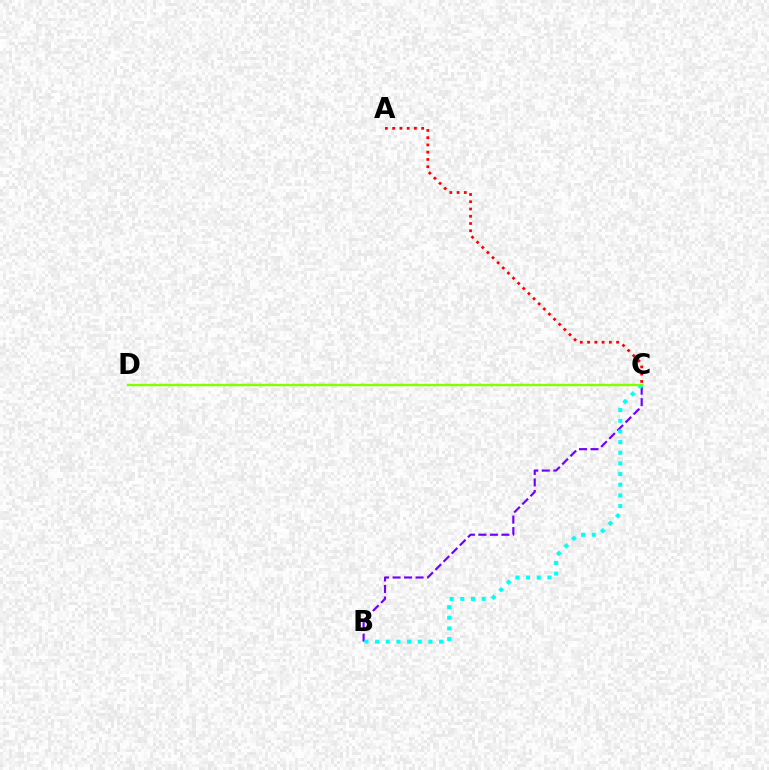{('B', 'C'): [{'color': '#7200ff', 'line_style': 'dashed', 'thickness': 1.56}, {'color': '#00fff6', 'line_style': 'dotted', 'thickness': 2.9}], ('A', 'C'): [{'color': '#ff0000', 'line_style': 'dotted', 'thickness': 1.97}], ('C', 'D'): [{'color': '#84ff00', 'line_style': 'solid', 'thickness': 1.74}]}